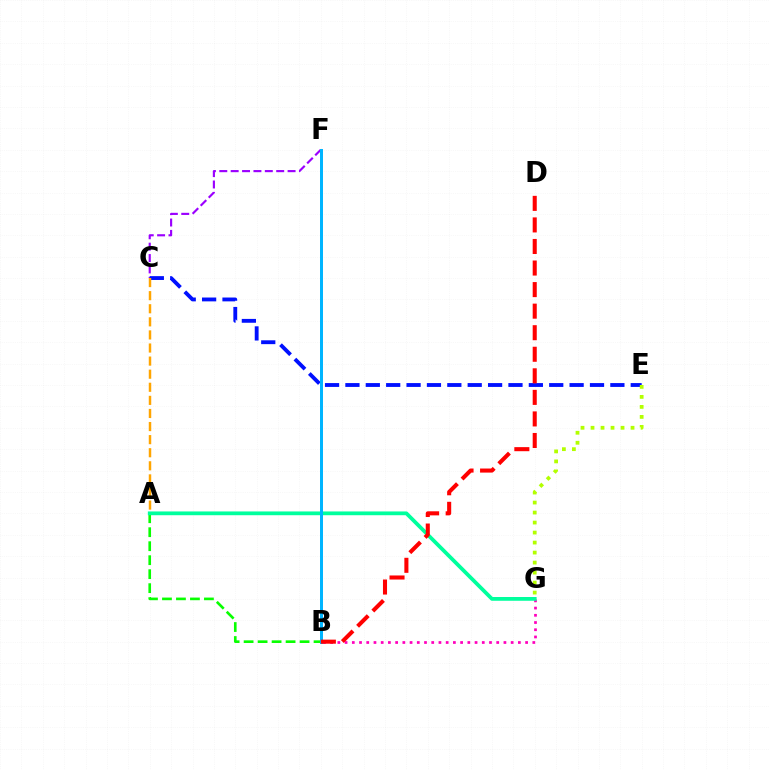{('A', 'B'): [{'color': '#08ff00', 'line_style': 'dashed', 'thickness': 1.9}], ('C', 'F'): [{'color': '#9b00ff', 'line_style': 'dashed', 'thickness': 1.55}], ('B', 'G'): [{'color': '#ff00bd', 'line_style': 'dotted', 'thickness': 1.96}], ('C', 'E'): [{'color': '#0010ff', 'line_style': 'dashed', 'thickness': 2.77}], ('A', 'G'): [{'color': '#00ff9d', 'line_style': 'solid', 'thickness': 2.71}], ('B', 'F'): [{'color': '#00b5ff', 'line_style': 'solid', 'thickness': 2.15}], ('B', 'D'): [{'color': '#ff0000', 'line_style': 'dashed', 'thickness': 2.93}], ('E', 'G'): [{'color': '#b3ff00', 'line_style': 'dotted', 'thickness': 2.72}], ('A', 'C'): [{'color': '#ffa500', 'line_style': 'dashed', 'thickness': 1.78}]}